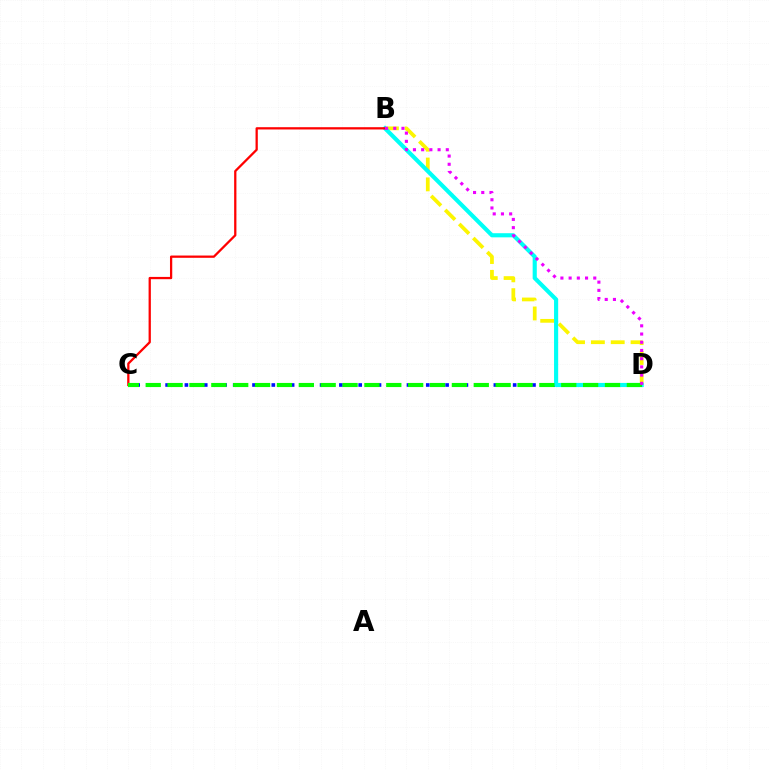{('C', 'D'): [{'color': '#0010ff', 'line_style': 'dotted', 'thickness': 2.62}, {'color': '#08ff00', 'line_style': 'dashed', 'thickness': 2.97}], ('B', 'D'): [{'color': '#fcf500', 'line_style': 'dashed', 'thickness': 2.7}, {'color': '#00fff6', 'line_style': 'solid', 'thickness': 2.98}, {'color': '#ee00ff', 'line_style': 'dotted', 'thickness': 2.23}], ('B', 'C'): [{'color': '#ff0000', 'line_style': 'solid', 'thickness': 1.64}]}